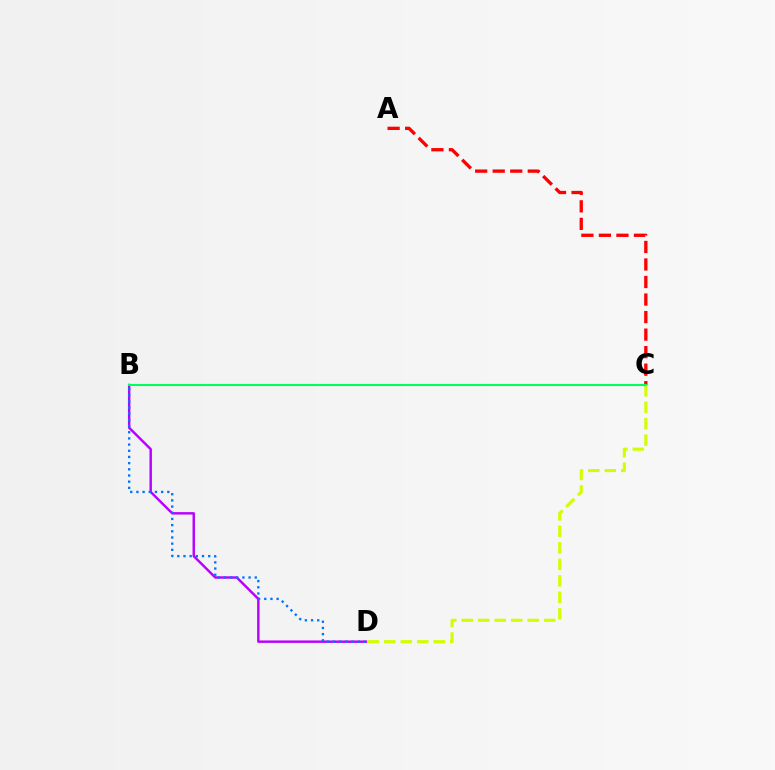{('C', 'D'): [{'color': '#d1ff00', 'line_style': 'dashed', 'thickness': 2.24}], ('B', 'D'): [{'color': '#b900ff', 'line_style': 'solid', 'thickness': 1.76}, {'color': '#0074ff', 'line_style': 'dotted', 'thickness': 1.68}], ('A', 'C'): [{'color': '#ff0000', 'line_style': 'dashed', 'thickness': 2.38}], ('B', 'C'): [{'color': '#00ff5c', 'line_style': 'solid', 'thickness': 1.5}]}